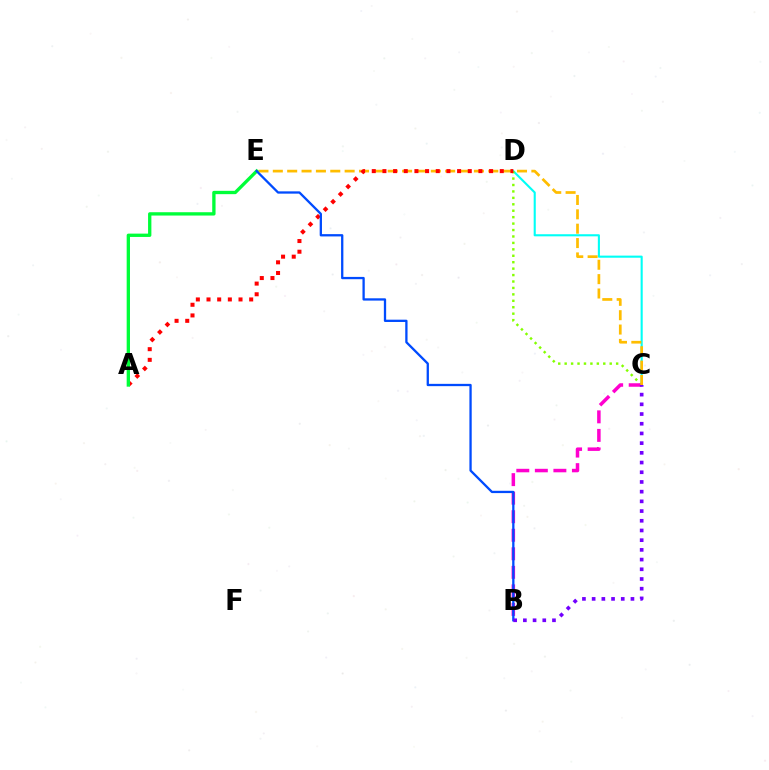{('C', 'D'): [{'color': '#00fff6', 'line_style': 'solid', 'thickness': 1.51}, {'color': '#84ff00', 'line_style': 'dotted', 'thickness': 1.75}], ('B', 'C'): [{'color': '#ff00cf', 'line_style': 'dashed', 'thickness': 2.52}, {'color': '#7200ff', 'line_style': 'dotted', 'thickness': 2.64}], ('C', 'E'): [{'color': '#ffbd00', 'line_style': 'dashed', 'thickness': 1.95}], ('A', 'D'): [{'color': '#ff0000', 'line_style': 'dotted', 'thickness': 2.9}], ('A', 'E'): [{'color': '#00ff39', 'line_style': 'solid', 'thickness': 2.39}], ('B', 'E'): [{'color': '#004bff', 'line_style': 'solid', 'thickness': 1.65}]}